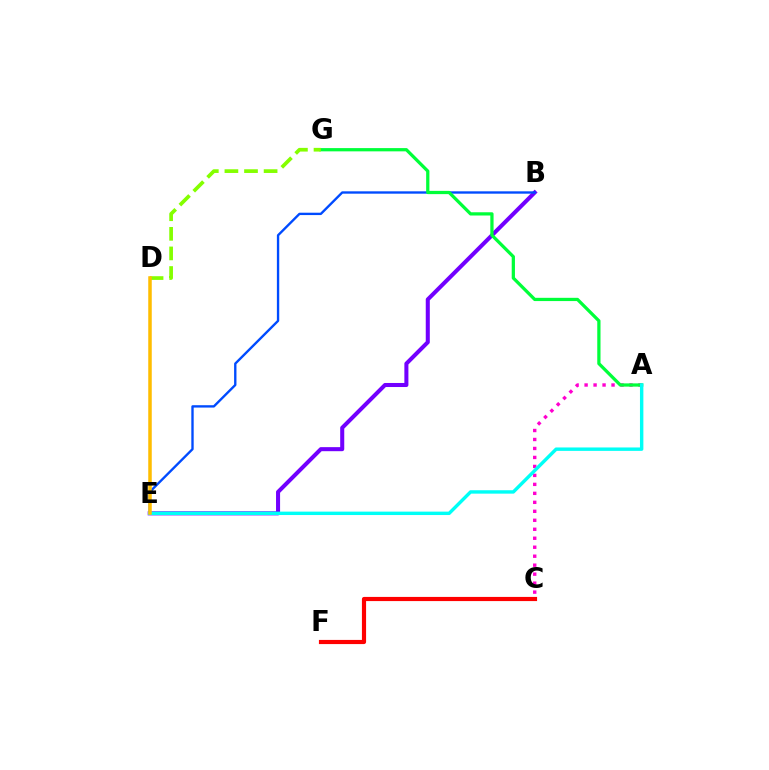{('B', 'E'): [{'color': '#7200ff', 'line_style': 'solid', 'thickness': 2.91}, {'color': '#004bff', 'line_style': 'solid', 'thickness': 1.7}], ('A', 'C'): [{'color': '#ff00cf', 'line_style': 'dotted', 'thickness': 2.44}], ('A', 'G'): [{'color': '#00ff39', 'line_style': 'solid', 'thickness': 2.34}], ('C', 'F'): [{'color': '#ff0000', 'line_style': 'solid', 'thickness': 3.0}], ('D', 'G'): [{'color': '#84ff00', 'line_style': 'dashed', 'thickness': 2.66}], ('A', 'E'): [{'color': '#00fff6', 'line_style': 'solid', 'thickness': 2.45}], ('D', 'E'): [{'color': '#ffbd00', 'line_style': 'solid', 'thickness': 2.53}]}